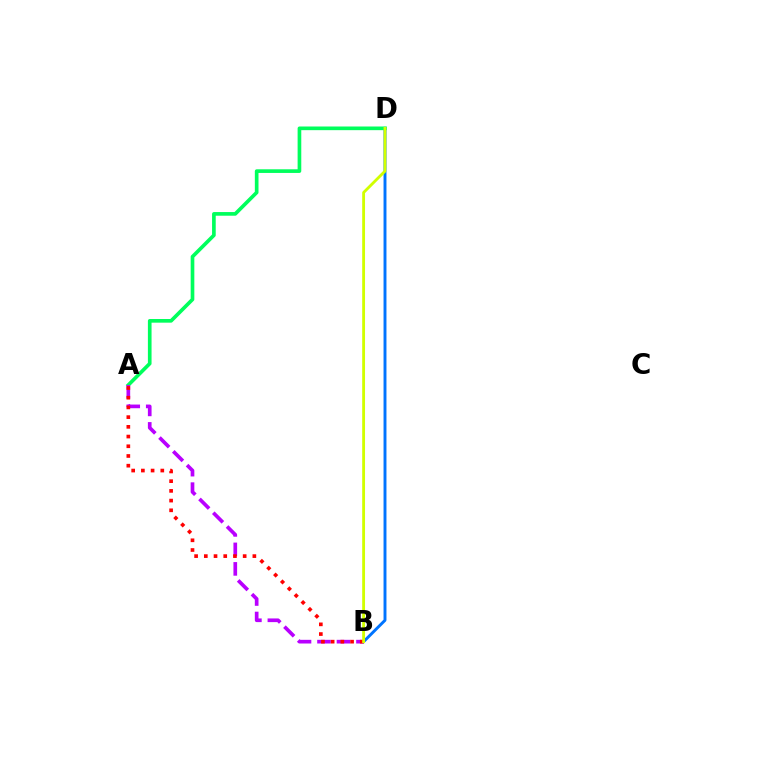{('B', 'D'): [{'color': '#0074ff', 'line_style': 'solid', 'thickness': 2.11}, {'color': '#d1ff00', 'line_style': 'solid', 'thickness': 2.04}], ('A', 'D'): [{'color': '#00ff5c', 'line_style': 'solid', 'thickness': 2.64}], ('A', 'B'): [{'color': '#b900ff', 'line_style': 'dashed', 'thickness': 2.65}, {'color': '#ff0000', 'line_style': 'dotted', 'thickness': 2.64}]}